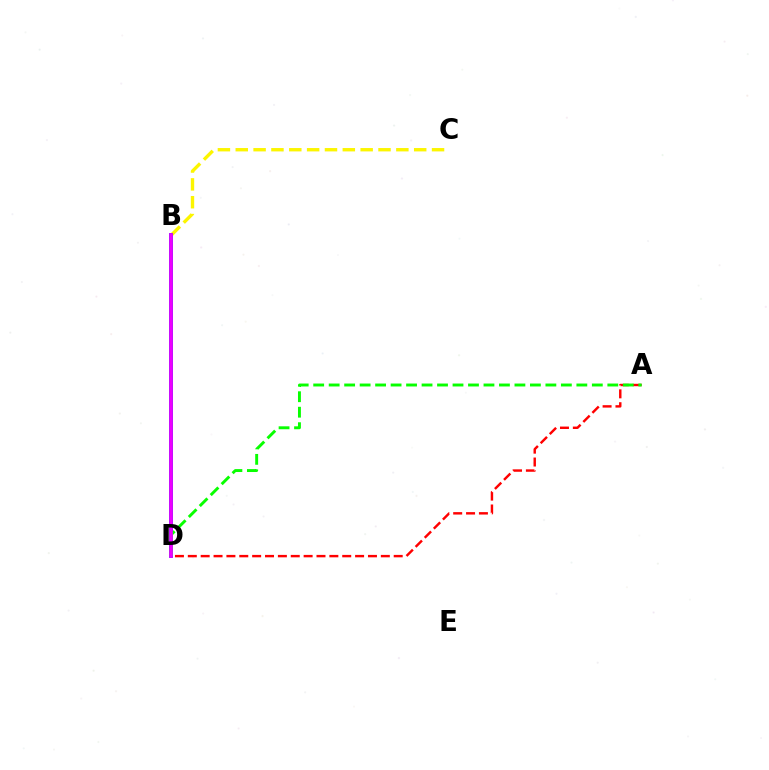{('B', 'C'): [{'color': '#fcf500', 'line_style': 'dashed', 'thickness': 2.42}], ('B', 'D'): [{'color': '#0010ff', 'line_style': 'solid', 'thickness': 2.64}, {'color': '#00fff6', 'line_style': 'solid', 'thickness': 1.55}, {'color': '#ee00ff', 'line_style': 'solid', 'thickness': 2.6}], ('A', 'D'): [{'color': '#ff0000', 'line_style': 'dashed', 'thickness': 1.75}, {'color': '#08ff00', 'line_style': 'dashed', 'thickness': 2.1}]}